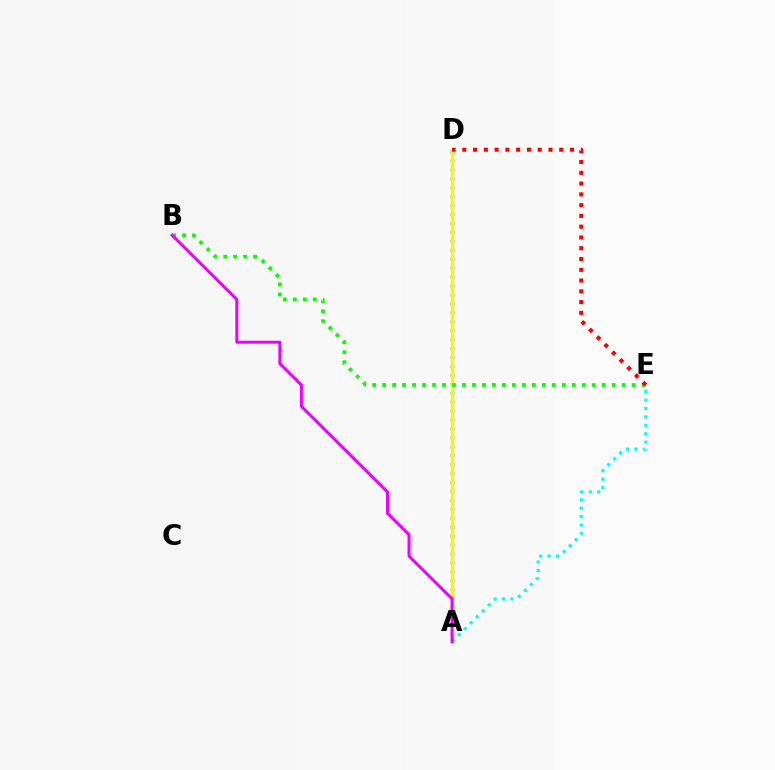{('A', 'D'): [{'color': '#0010ff', 'line_style': 'dotted', 'thickness': 2.43}, {'color': '#fcf500', 'line_style': 'solid', 'thickness': 2.45}], ('B', 'E'): [{'color': '#08ff00', 'line_style': 'dotted', 'thickness': 2.71}], ('A', 'E'): [{'color': '#00fff6', 'line_style': 'dotted', 'thickness': 2.29}], ('A', 'B'): [{'color': '#ee00ff', 'line_style': 'solid', 'thickness': 2.17}], ('D', 'E'): [{'color': '#ff0000', 'line_style': 'dotted', 'thickness': 2.93}]}